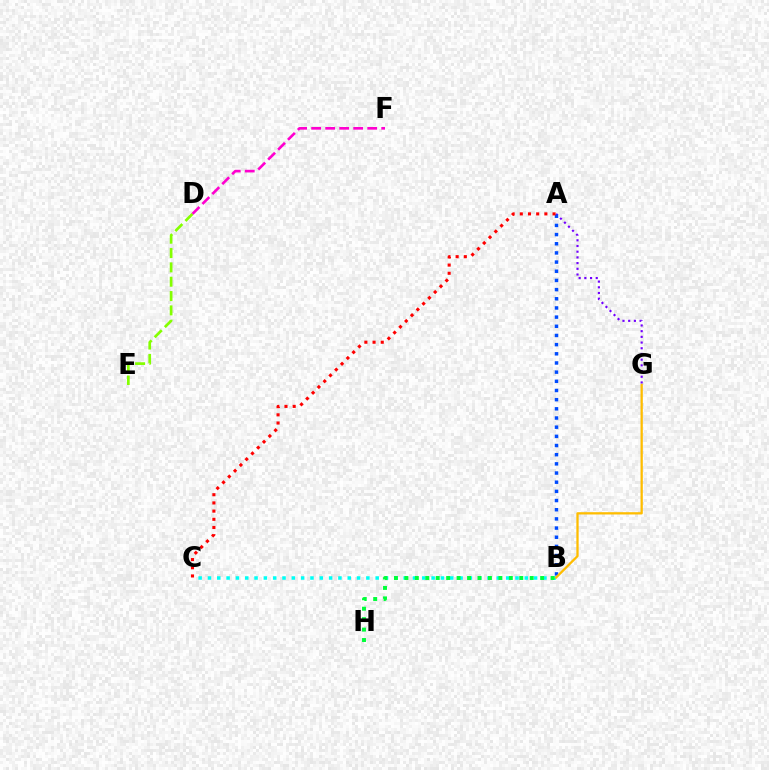{('A', 'G'): [{'color': '#7200ff', 'line_style': 'dotted', 'thickness': 1.55}], ('A', 'B'): [{'color': '#004bff', 'line_style': 'dotted', 'thickness': 2.49}], ('B', 'C'): [{'color': '#00fff6', 'line_style': 'dotted', 'thickness': 2.53}], ('A', 'C'): [{'color': '#ff0000', 'line_style': 'dotted', 'thickness': 2.23}], ('D', 'E'): [{'color': '#84ff00', 'line_style': 'dashed', 'thickness': 1.95}], ('B', 'H'): [{'color': '#00ff39', 'line_style': 'dotted', 'thickness': 2.84}], ('D', 'F'): [{'color': '#ff00cf', 'line_style': 'dashed', 'thickness': 1.9}], ('B', 'G'): [{'color': '#ffbd00', 'line_style': 'solid', 'thickness': 1.65}]}